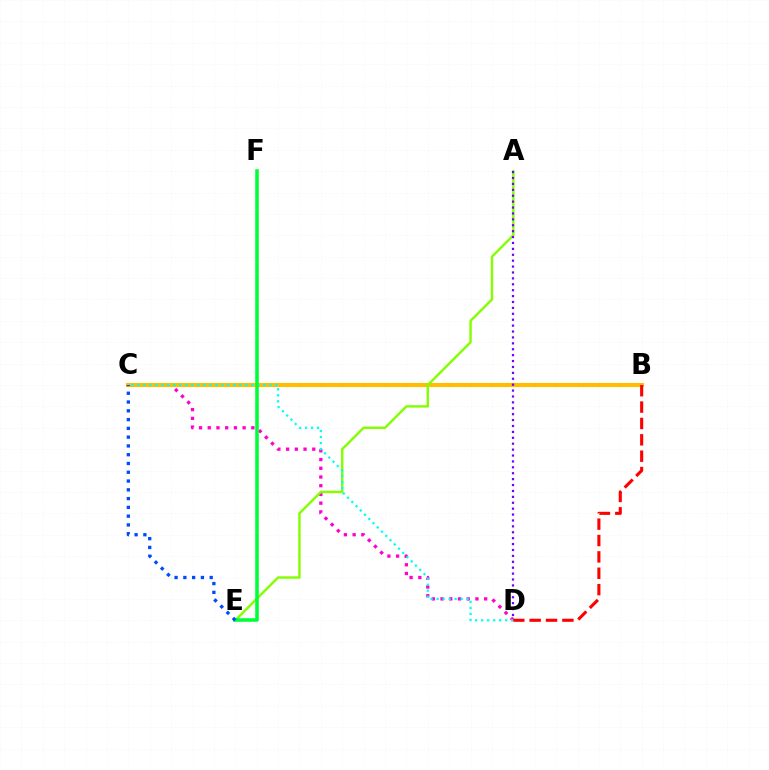{('C', 'D'): [{'color': '#ff00cf', 'line_style': 'dotted', 'thickness': 2.37}, {'color': '#00fff6', 'line_style': 'dotted', 'thickness': 1.63}], ('B', 'C'): [{'color': '#ffbd00', 'line_style': 'solid', 'thickness': 2.97}], ('A', 'E'): [{'color': '#84ff00', 'line_style': 'solid', 'thickness': 1.75}], ('A', 'D'): [{'color': '#7200ff', 'line_style': 'dotted', 'thickness': 1.6}], ('E', 'F'): [{'color': '#00ff39', 'line_style': 'solid', 'thickness': 2.58}], ('B', 'D'): [{'color': '#ff0000', 'line_style': 'dashed', 'thickness': 2.22}], ('C', 'E'): [{'color': '#004bff', 'line_style': 'dotted', 'thickness': 2.39}]}